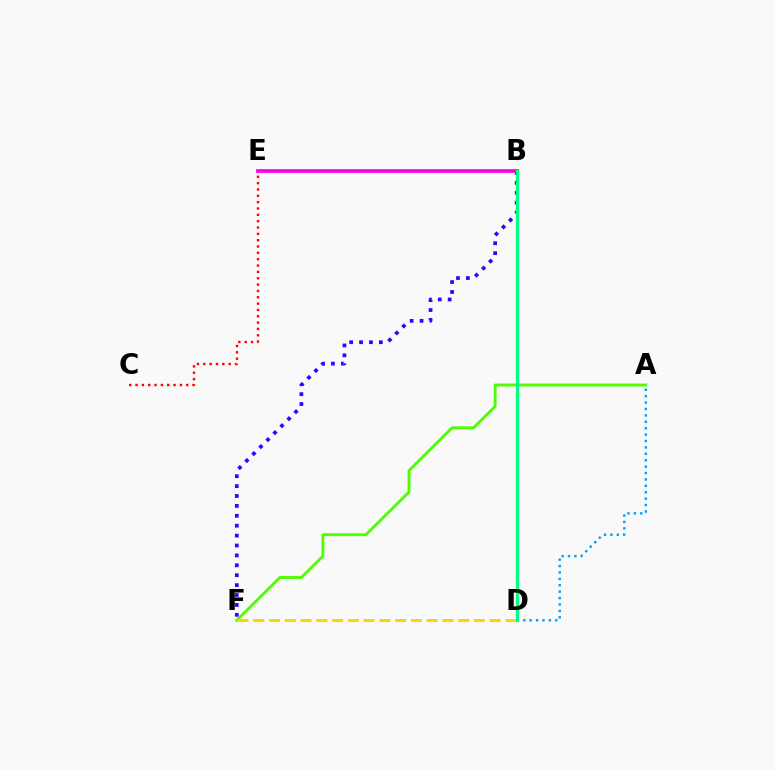{('C', 'E'): [{'color': '#ff0000', 'line_style': 'dotted', 'thickness': 1.72}], ('A', 'F'): [{'color': '#4fff00', 'line_style': 'solid', 'thickness': 2.07}], ('B', 'F'): [{'color': '#3700ff', 'line_style': 'dotted', 'thickness': 2.69}], ('B', 'E'): [{'color': '#ff00ed', 'line_style': 'solid', 'thickness': 2.7}], ('D', 'F'): [{'color': '#ffd500', 'line_style': 'dashed', 'thickness': 2.14}], ('A', 'D'): [{'color': '#009eff', 'line_style': 'dotted', 'thickness': 1.74}], ('B', 'D'): [{'color': '#00ff86', 'line_style': 'solid', 'thickness': 2.42}]}